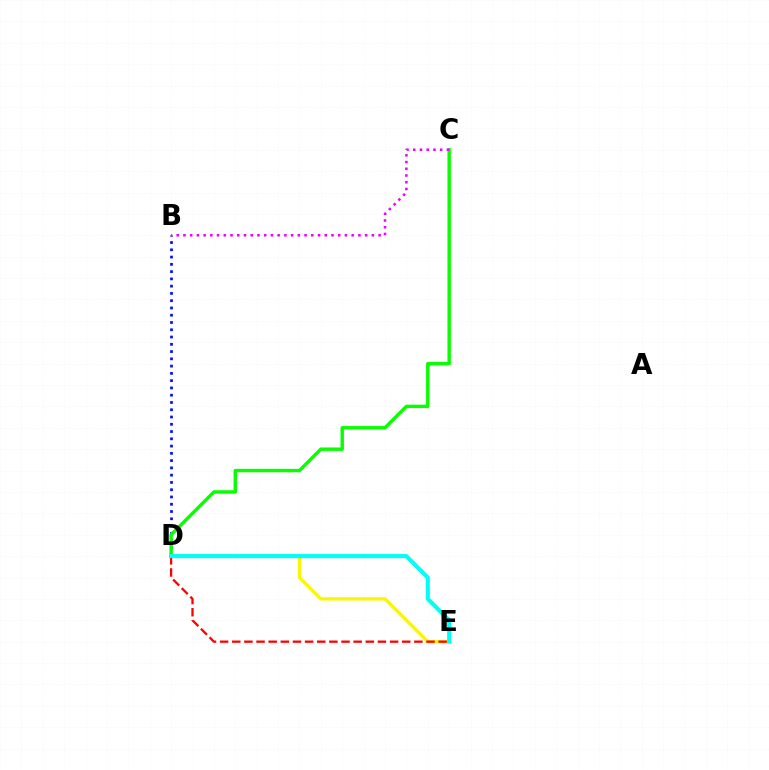{('B', 'D'): [{'color': '#0010ff', 'line_style': 'dotted', 'thickness': 1.98}], ('D', 'E'): [{'color': '#fcf500', 'line_style': 'solid', 'thickness': 2.32}, {'color': '#ff0000', 'line_style': 'dashed', 'thickness': 1.65}, {'color': '#00fff6', 'line_style': 'solid', 'thickness': 2.96}], ('C', 'D'): [{'color': '#08ff00', 'line_style': 'solid', 'thickness': 2.46}], ('B', 'C'): [{'color': '#ee00ff', 'line_style': 'dotted', 'thickness': 1.83}]}